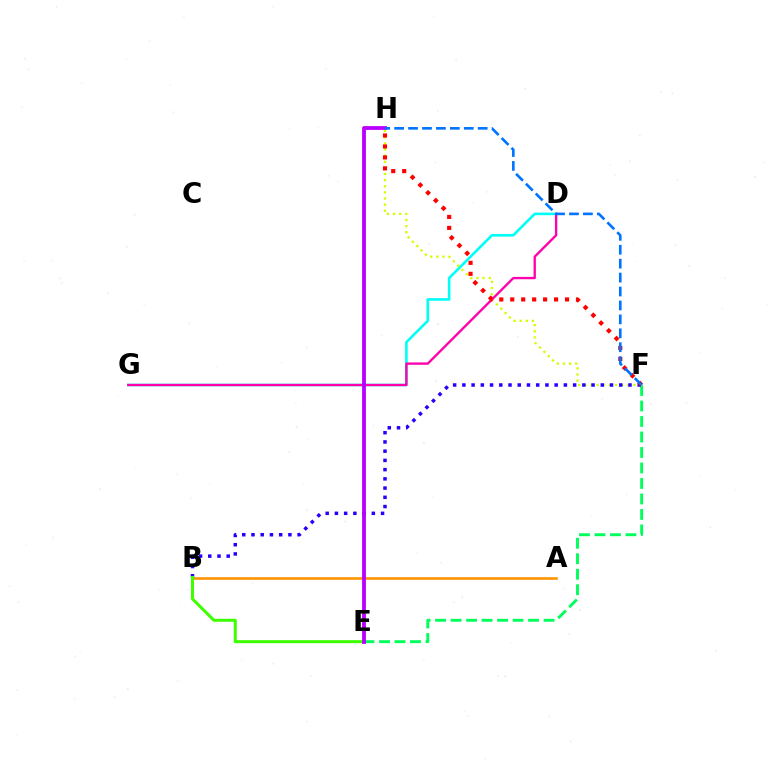{('E', 'F'): [{'color': '#00ff5c', 'line_style': 'dashed', 'thickness': 2.1}], ('D', 'G'): [{'color': '#00fff6', 'line_style': 'solid', 'thickness': 1.88}, {'color': '#ff00ac', 'line_style': 'solid', 'thickness': 1.68}], ('A', 'B'): [{'color': '#ff9400', 'line_style': 'solid', 'thickness': 1.88}], ('F', 'H'): [{'color': '#d1ff00', 'line_style': 'dotted', 'thickness': 1.66}, {'color': '#ff0000', 'line_style': 'dotted', 'thickness': 2.98}, {'color': '#0074ff', 'line_style': 'dashed', 'thickness': 1.89}], ('B', 'F'): [{'color': '#2500ff', 'line_style': 'dotted', 'thickness': 2.51}], ('B', 'E'): [{'color': '#3dff00', 'line_style': 'solid', 'thickness': 2.17}], ('E', 'H'): [{'color': '#b900ff', 'line_style': 'solid', 'thickness': 2.75}]}